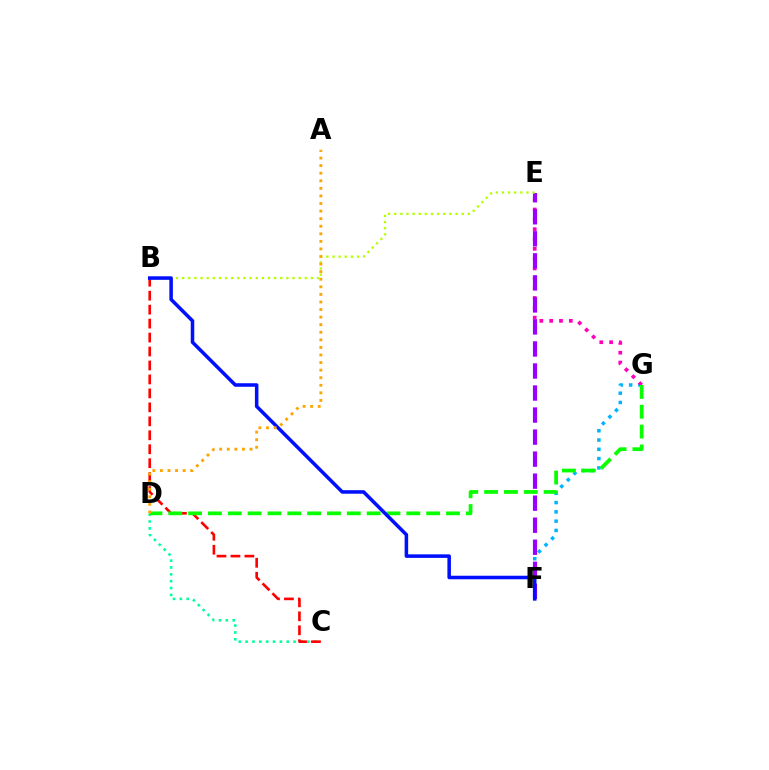{('C', 'D'): [{'color': '#00ff9d', 'line_style': 'dotted', 'thickness': 1.86}], ('F', 'G'): [{'color': '#00b5ff', 'line_style': 'dotted', 'thickness': 2.52}], ('B', 'C'): [{'color': '#ff0000', 'line_style': 'dashed', 'thickness': 1.9}], ('E', 'G'): [{'color': '#ff00bd', 'line_style': 'dotted', 'thickness': 2.67}], ('D', 'G'): [{'color': '#08ff00', 'line_style': 'dashed', 'thickness': 2.69}], ('E', 'F'): [{'color': '#9b00ff', 'line_style': 'dashed', 'thickness': 2.99}], ('B', 'E'): [{'color': '#b3ff00', 'line_style': 'dotted', 'thickness': 1.67}], ('B', 'F'): [{'color': '#0010ff', 'line_style': 'solid', 'thickness': 2.55}], ('A', 'D'): [{'color': '#ffa500', 'line_style': 'dotted', 'thickness': 2.06}]}